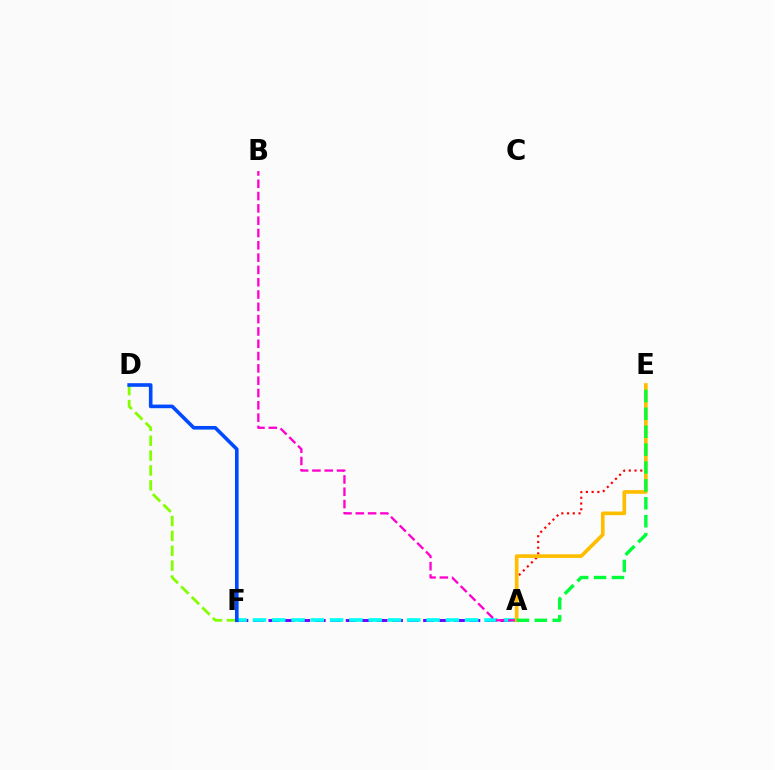{('D', 'F'): [{'color': '#84ff00', 'line_style': 'dashed', 'thickness': 2.02}, {'color': '#004bff', 'line_style': 'solid', 'thickness': 2.61}], ('A', 'F'): [{'color': '#7200ff', 'line_style': 'dashed', 'thickness': 2.1}, {'color': '#00fff6', 'line_style': 'dashed', 'thickness': 2.62}], ('A', 'E'): [{'color': '#ff0000', 'line_style': 'dotted', 'thickness': 1.56}, {'color': '#ffbd00', 'line_style': 'solid', 'thickness': 2.64}, {'color': '#00ff39', 'line_style': 'dashed', 'thickness': 2.43}], ('A', 'B'): [{'color': '#ff00cf', 'line_style': 'dashed', 'thickness': 1.67}]}